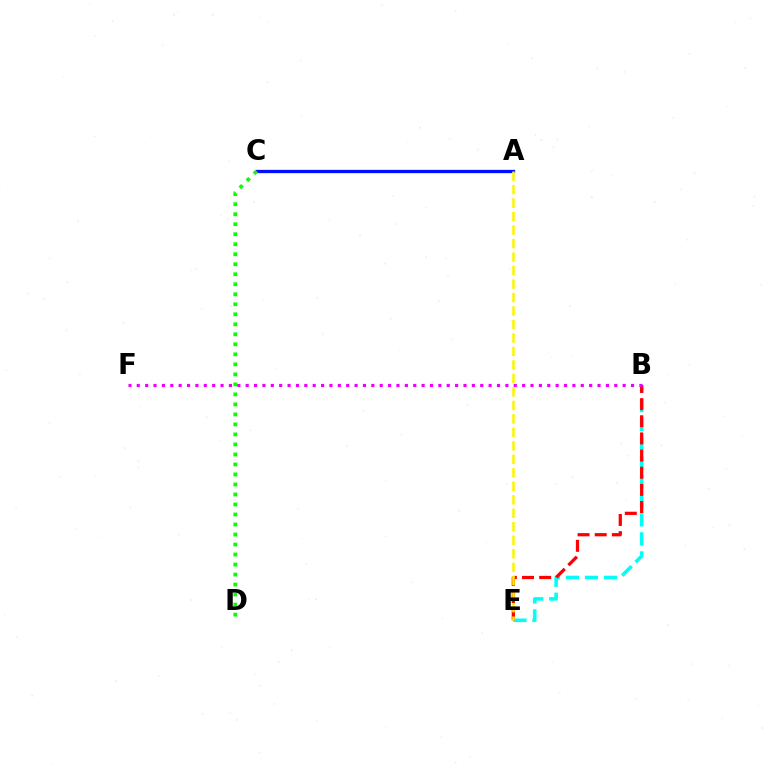{('B', 'E'): [{'color': '#00fff6', 'line_style': 'dashed', 'thickness': 2.59}, {'color': '#ff0000', 'line_style': 'dashed', 'thickness': 2.33}], ('A', 'C'): [{'color': '#0010ff', 'line_style': 'solid', 'thickness': 2.36}], ('C', 'D'): [{'color': '#08ff00', 'line_style': 'dotted', 'thickness': 2.72}], ('B', 'F'): [{'color': '#ee00ff', 'line_style': 'dotted', 'thickness': 2.28}], ('A', 'E'): [{'color': '#fcf500', 'line_style': 'dashed', 'thickness': 1.83}]}